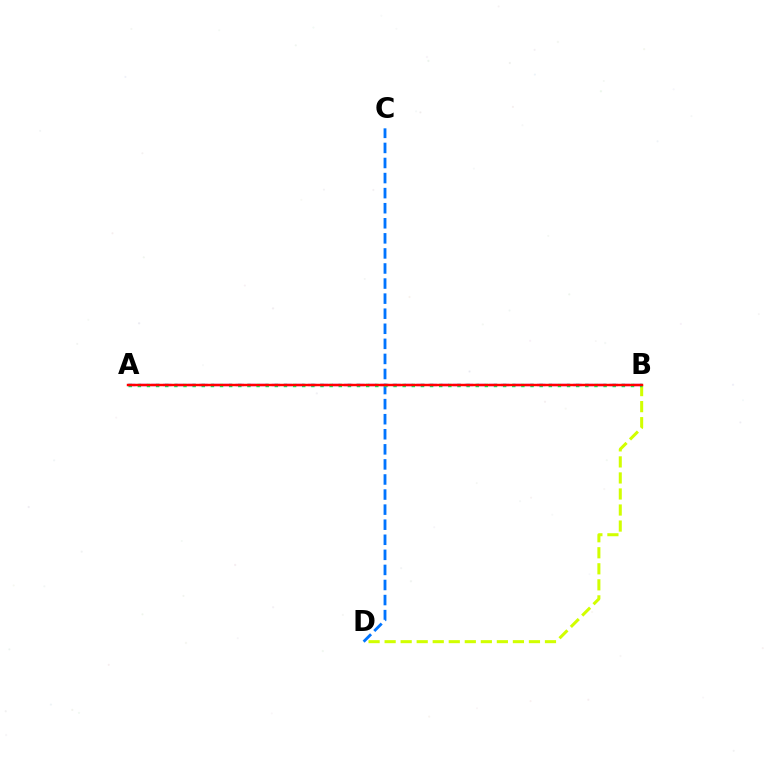{('C', 'D'): [{'color': '#0074ff', 'line_style': 'dashed', 'thickness': 2.05}], ('B', 'D'): [{'color': '#d1ff00', 'line_style': 'dashed', 'thickness': 2.18}], ('A', 'B'): [{'color': '#00ff5c', 'line_style': 'dotted', 'thickness': 2.48}, {'color': '#b900ff', 'line_style': 'dashed', 'thickness': 1.64}, {'color': '#ff0000', 'line_style': 'solid', 'thickness': 1.76}]}